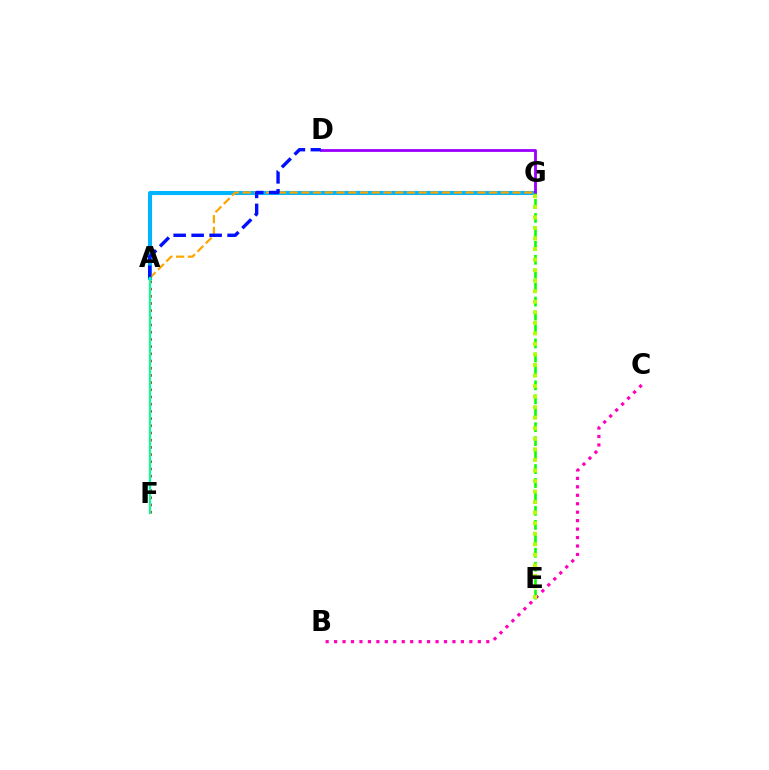{('A', 'G'): [{'color': '#00b5ff', 'line_style': 'solid', 'thickness': 2.94}, {'color': '#ffa500', 'line_style': 'dashed', 'thickness': 1.59}], ('D', 'G'): [{'color': '#9b00ff', 'line_style': 'solid', 'thickness': 2.03}], ('E', 'G'): [{'color': '#08ff00', 'line_style': 'dashed', 'thickness': 1.9}, {'color': '#b3ff00', 'line_style': 'dotted', 'thickness': 2.86}], ('A', 'F'): [{'color': '#ff0000', 'line_style': 'dotted', 'thickness': 1.96}, {'color': '#00ff9d', 'line_style': 'solid', 'thickness': 1.6}], ('A', 'D'): [{'color': '#0010ff', 'line_style': 'dashed', 'thickness': 2.44}], ('B', 'C'): [{'color': '#ff00bd', 'line_style': 'dotted', 'thickness': 2.3}]}